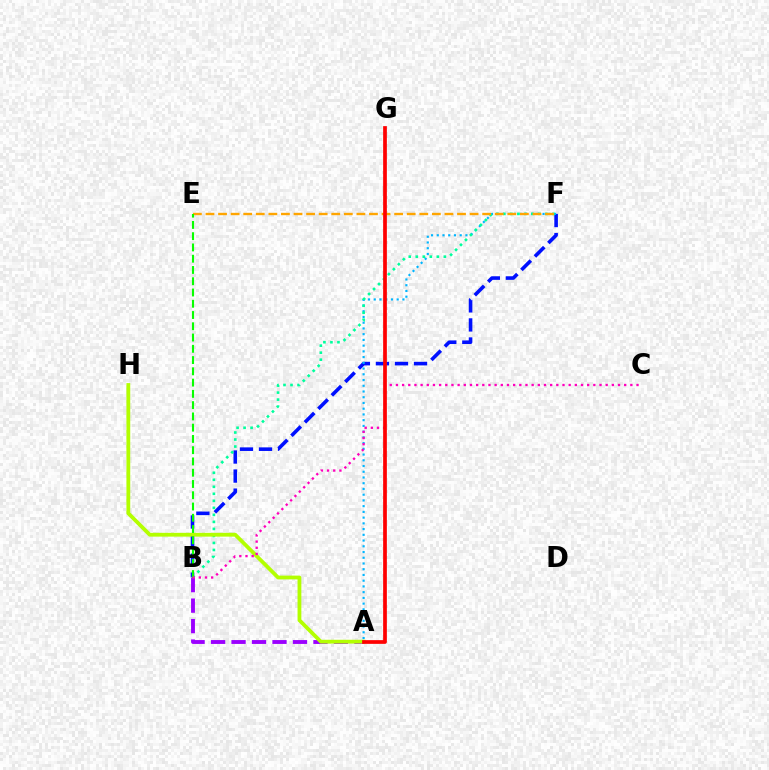{('B', 'F'): [{'color': '#0010ff', 'line_style': 'dashed', 'thickness': 2.59}, {'color': '#00ff9d', 'line_style': 'dotted', 'thickness': 1.91}], ('A', 'F'): [{'color': '#00b5ff', 'line_style': 'dotted', 'thickness': 1.56}], ('A', 'B'): [{'color': '#9b00ff', 'line_style': 'dashed', 'thickness': 2.78}], ('E', 'F'): [{'color': '#ffa500', 'line_style': 'dashed', 'thickness': 1.71}], ('A', 'H'): [{'color': '#b3ff00', 'line_style': 'solid', 'thickness': 2.73}], ('B', 'E'): [{'color': '#08ff00', 'line_style': 'dashed', 'thickness': 1.53}], ('B', 'C'): [{'color': '#ff00bd', 'line_style': 'dotted', 'thickness': 1.68}], ('A', 'G'): [{'color': '#ff0000', 'line_style': 'solid', 'thickness': 2.68}]}